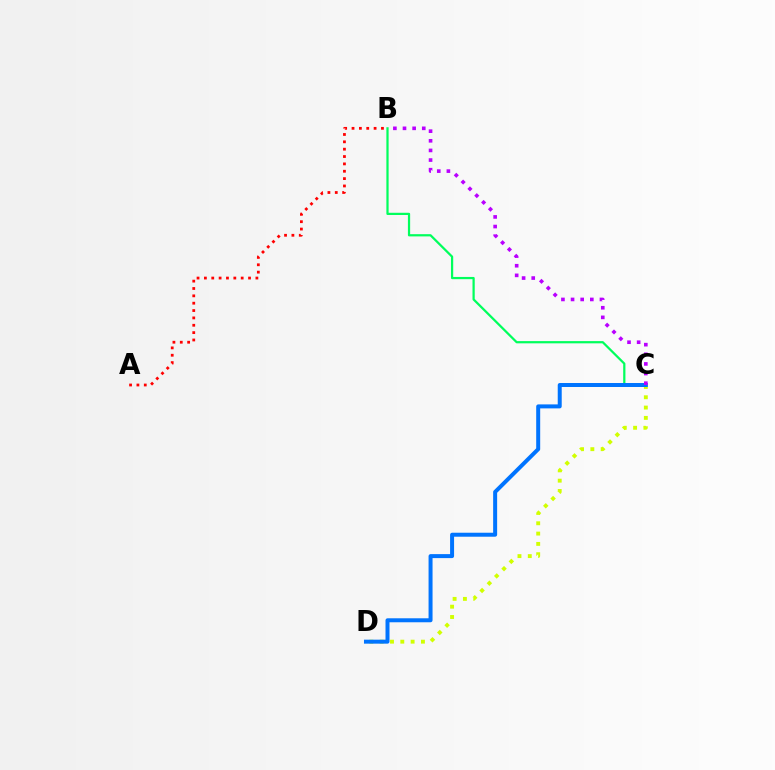{('B', 'C'): [{'color': '#00ff5c', 'line_style': 'solid', 'thickness': 1.61}, {'color': '#b900ff', 'line_style': 'dotted', 'thickness': 2.62}], ('C', 'D'): [{'color': '#d1ff00', 'line_style': 'dotted', 'thickness': 2.8}, {'color': '#0074ff', 'line_style': 'solid', 'thickness': 2.87}], ('A', 'B'): [{'color': '#ff0000', 'line_style': 'dotted', 'thickness': 2.0}]}